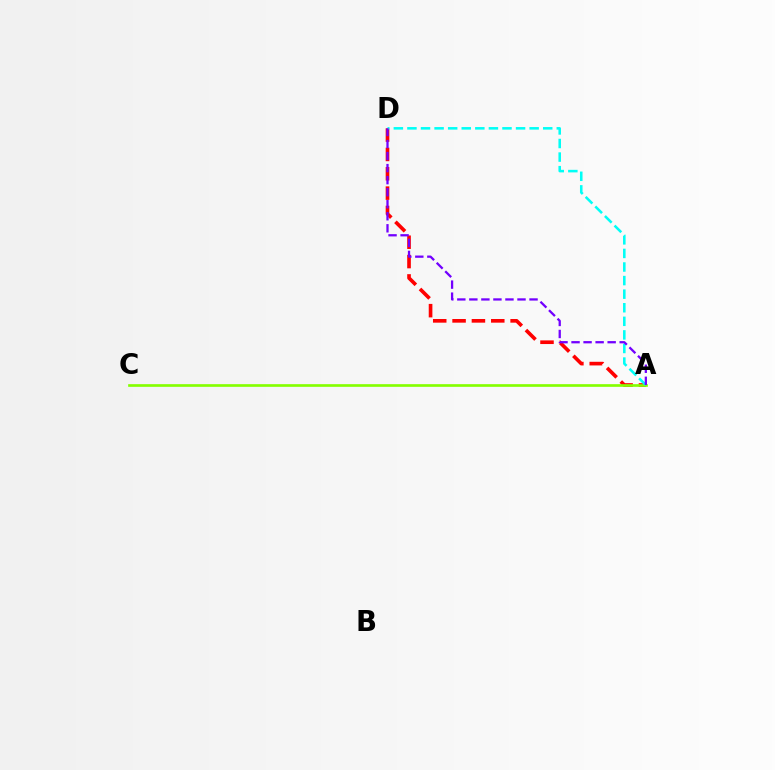{('A', 'D'): [{'color': '#ff0000', 'line_style': 'dashed', 'thickness': 2.63}, {'color': '#00fff6', 'line_style': 'dashed', 'thickness': 1.84}, {'color': '#7200ff', 'line_style': 'dashed', 'thickness': 1.64}], ('A', 'C'): [{'color': '#84ff00', 'line_style': 'solid', 'thickness': 1.92}]}